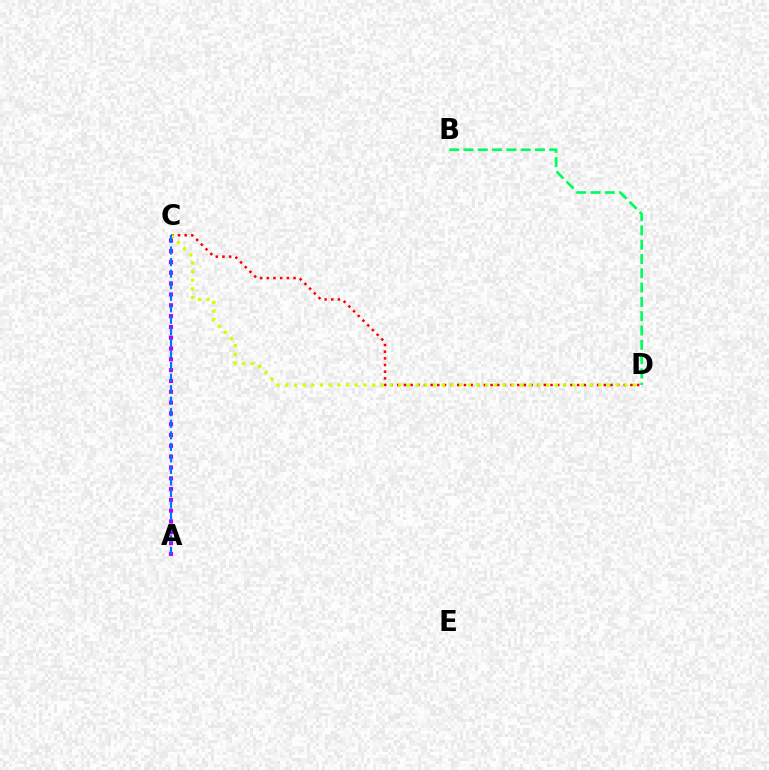{('C', 'D'): [{'color': '#ff0000', 'line_style': 'dotted', 'thickness': 1.81}, {'color': '#d1ff00', 'line_style': 'dotted', 'thickness': 2.36}], ('A', 'C'): [{'color': '#b900ff', 'line_style': 'dotted', 'thickness': 2.94}, {'color': '#0074ff', 'line_style': 'dashed', 'thickness': 1.57}], ('B', 'D'): [{'color': '#00ff5c', 'line_style': 'dashed', 'thickness': 1.94}]}